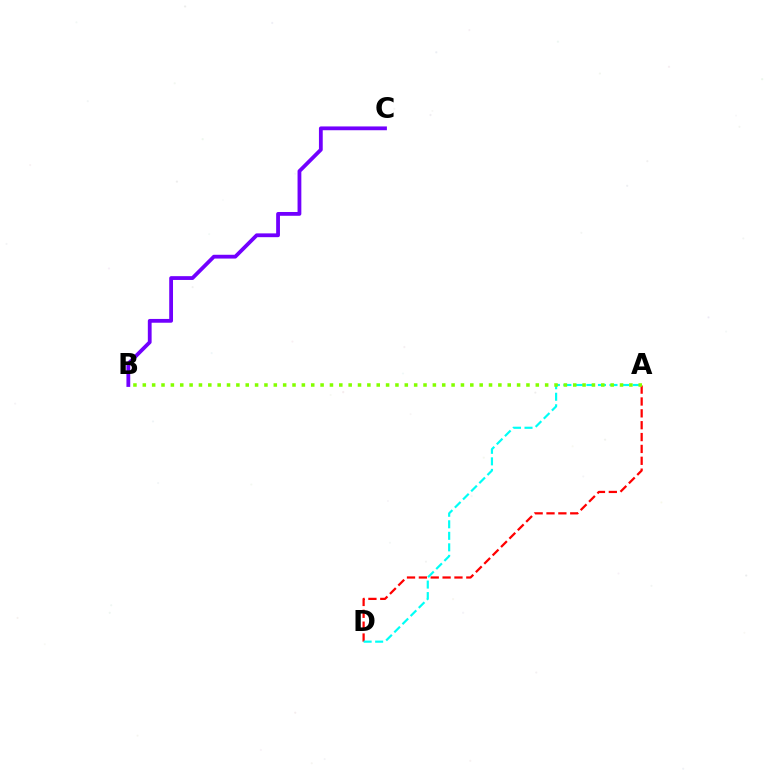{('A', 'D'): [{'color': '#ff0000', 'line_style': 'dashed', 'thickness': 1.61}, {'color': '#00fff6', 'line_style': 'dashed', 'thickness': 1.57}], ('A', 'B'): [{'color': '#84ff00', 'line_style': 'dotted', 'thickness': 2.54}], ('B', 'C'): [{'color': '#7200ff', 'line_style': 'solid', 'thickness': 2.73}]}